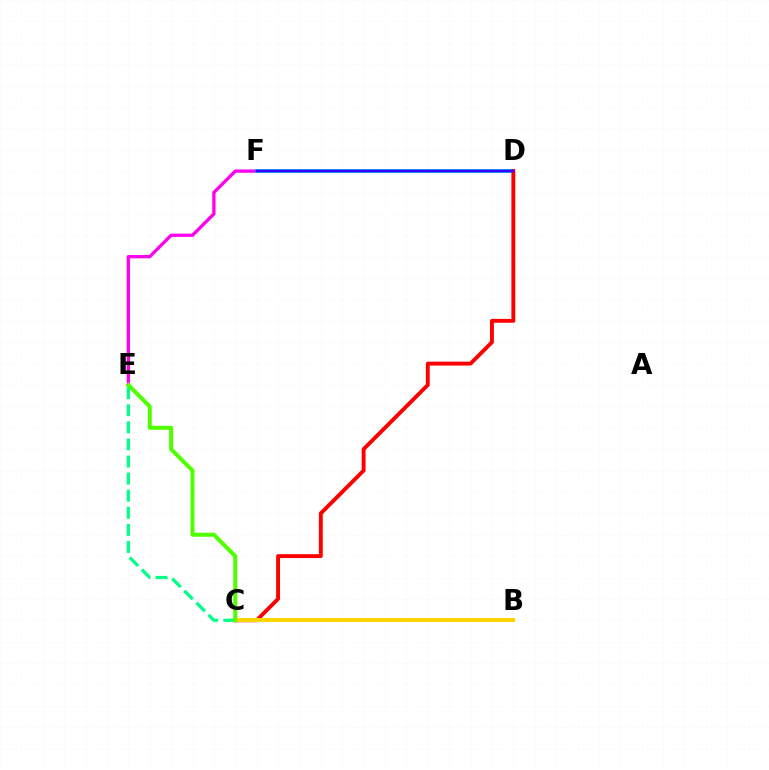{('E', 'F'): [{'color': '#ff00ed', 'line_style': 'solid', 'thickness': 2.38}], ('D', 'F'): [{'color': '#009eff', 'line_style': 'solid', 'thickness': 2.73}, {'color': '#3700ff', 'line_style': 'solid', 'thickness': 1.74}], ('C', 'E'): [{'color': '#00ff86', 'line_style': 'dashed', 'thickness': 2.32}, {'color': '#4fff00', 'line_style': 'solid', 'thickness': 2.88}], ('C', 'D'): [{'color': '#ff0000', 'line_style': 'solid', 'thickness': 2.8}], ('B', 'C'): [{'color': '#ffd500', 'line_style': 'solid', 'thickness': 2.92}]}